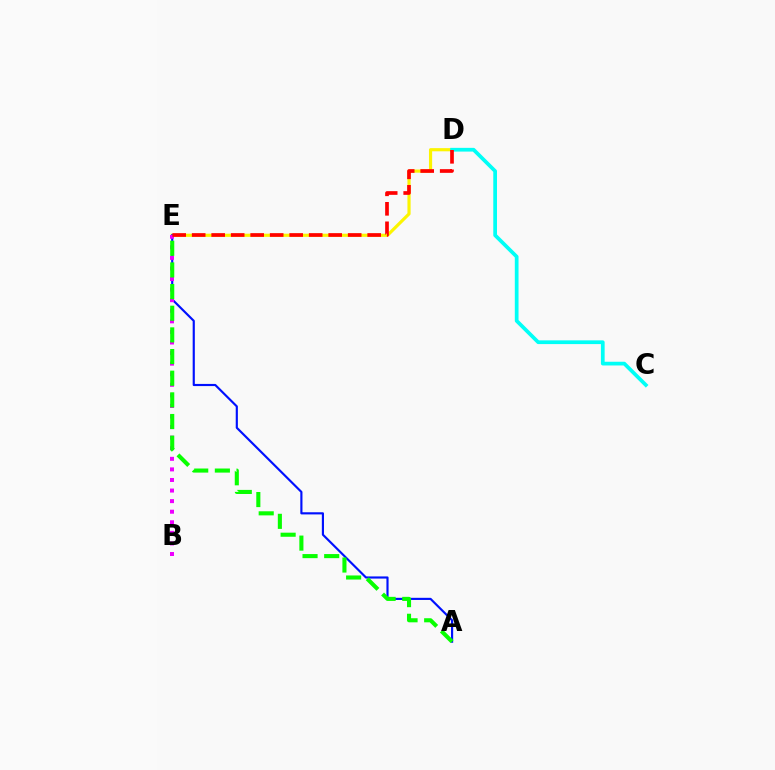{('D', 'E'): [{'color': '#fcf500', 'line_style': 'solid', 'thickness': 2.28}, {'color': '#ff0000', 'line_style': 'dashed', 'thickness': 2.65}], ('C', 'D'): [{'color': '#00fff6', 'line_style': 'solid', 'thickness': 2.68}], ('A', 'E'): [{'color': '#0010ff', 'line_style': 'solid', 'thickness': 1.55}, {'color': '#08ff00', 'line_style': 'dashed', 'thickness': 2.94}], ('B', 'E'): [{'color': '#ee00ff', 'line_style': 'dotted', 'thickness': 2.87}]}